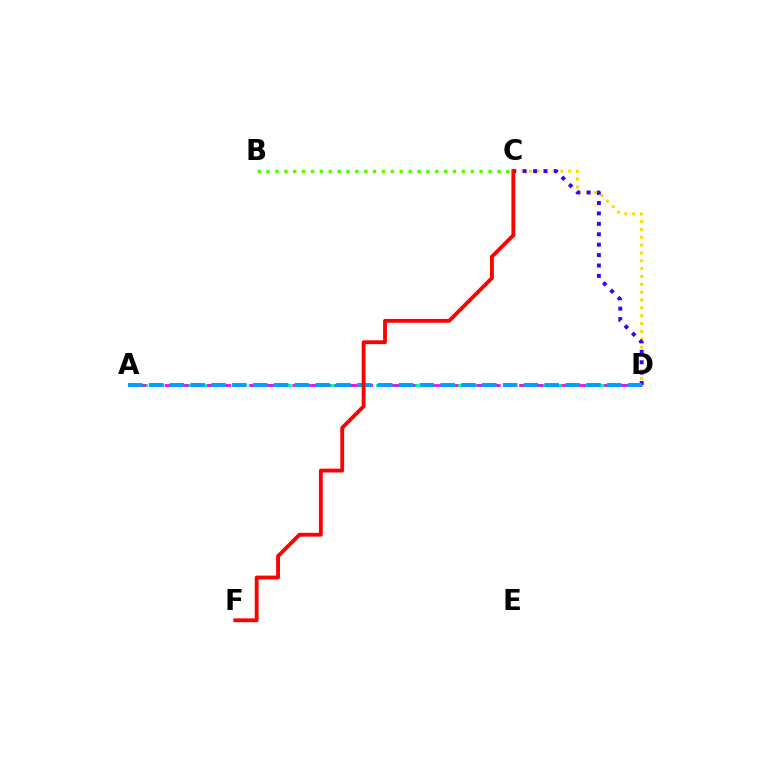{('A', 'D'): [{'color': '#00ff86', 'line_style': 'dashed', 'thickness': 2.17}, {'color': '#ff00ed', 'line_style': 'dashed', 'thickness': 1.93}, {'color': '#009eff', 'line_style': 'dashed', 'thickness': 2.83}], ('C', 'D'): [{'color': '#ffd500', 'line_style': 'dotted', 'thickness': 2.13}, {'color': '#3700ff', 'line_style': 'dotted', 'thickness': 2.83}], ('B', 'C'): [{'color': '#4fff00', 'line_style': 'dotted', 'thickness': 2.41}], ('C', 'F'): [{'color': '#ff0000', 'line_style': 'solid', 'thickness': 2.76}]}